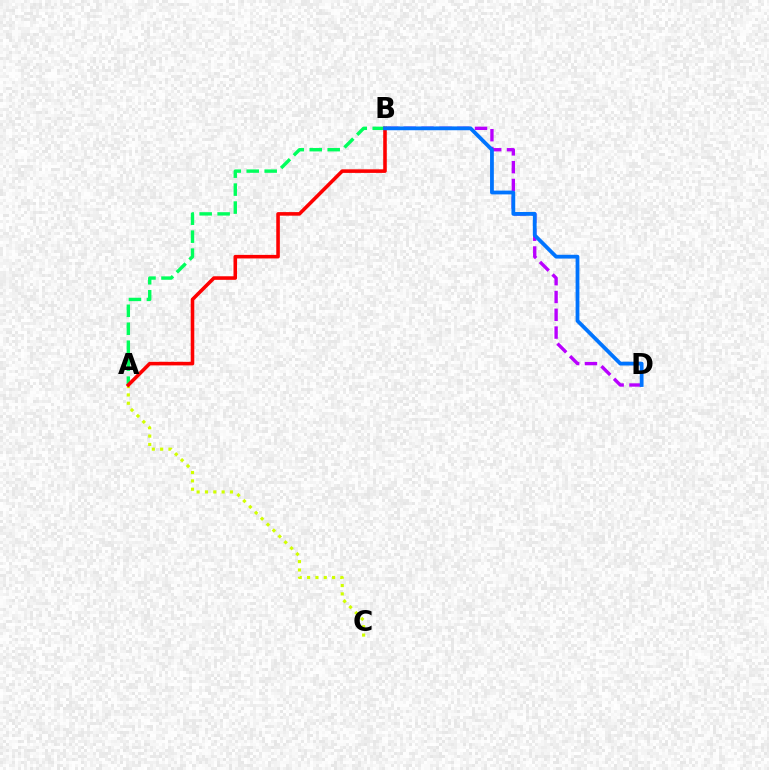{('A', 'C'): [{'color': '#d1ff00', 'line_style': 'dotted', 'thickness': 2.27}], ('A', 'B'): [{'color': '#00ff5c', 'line_style': 'dashed', 'thickness': 2.44}, {'color': '#ff0000', 'line_style': 'solid', 'thickness': 2.57}], ('B', 'D'): [{'color': '#b900ff', 'line_style': 'dashed', 'thickness': 2.42}, {'color': '#0074ff', 'line_style': 'solid', 'thickness': 2.72}]}